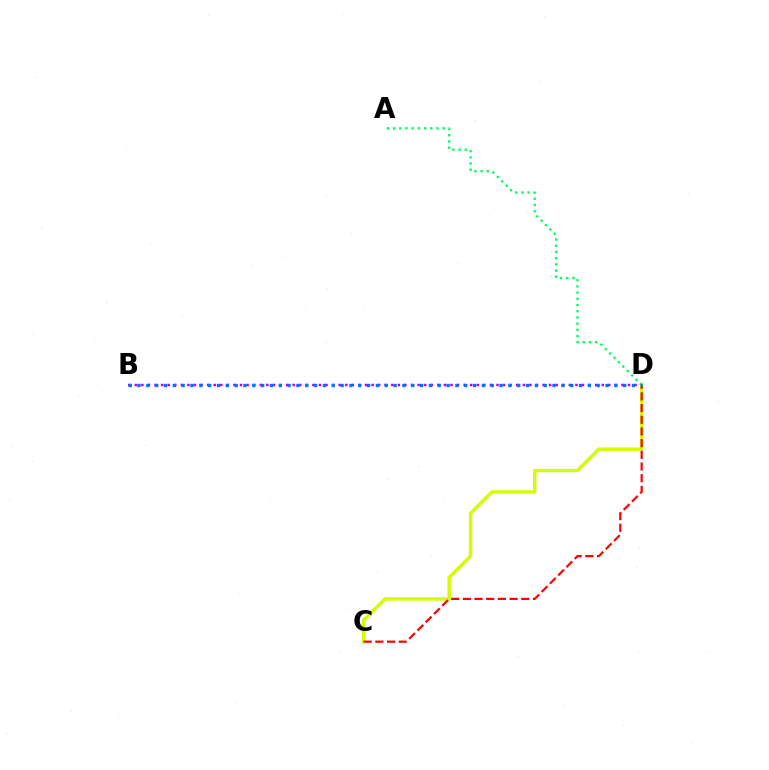{('C', 'D'): [{'color': '#d1ff00', 'line_style': 'solid', 'thickness': 2.48}, {'color': '#ff0000', 'line_style': 'dashed', 'thickness': 1.59}], ('A', 'D'): [{'color': '#00ff5c', 'line_style': 'dotted', 'thickness': 1.69}], ('B', 'D'): [{'color': '#b900ff', 'line_style': 'dotted', 'thickness': 1.79}, {'color': '#0074ff', 'line_style': 'dotted', 'thickness': 2.4}]}